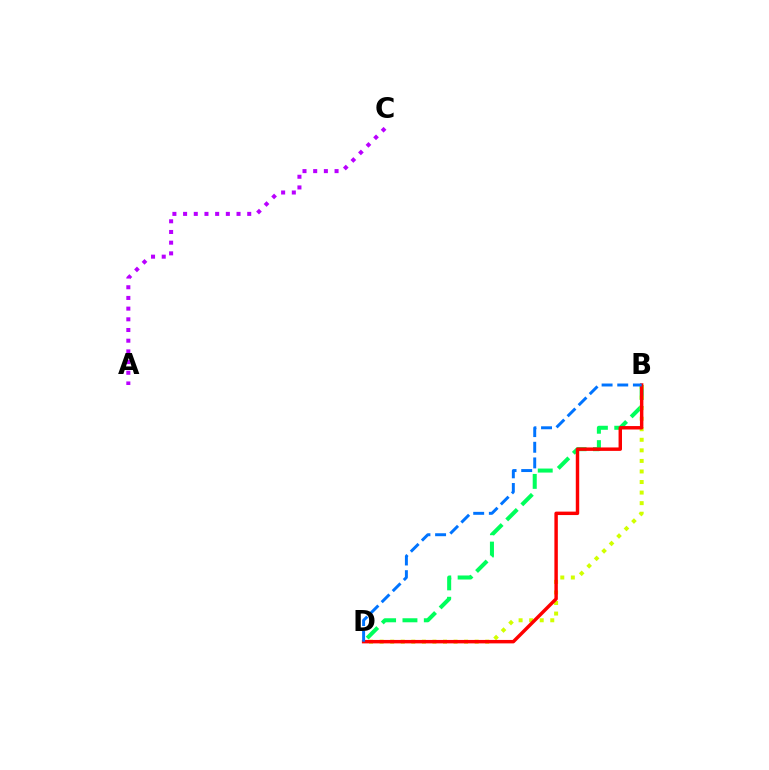{('B', 'D'): [{'color': '#00ff5c', 'line_style': 'dashed', 'thickness': 2.9}, {'color': '#d1ff00', 'line_style': 'dotted', 'thickness': 2.87}, {'color': '#ff0000', 'line_style': 'solid', 'thickness': 2.48}, {'color': '#0074ff', 'line_style': 'dashed', 'thickness': 2.13}], ('A', 'C'): [{'color': '#b900ff', 'line_style': 'dotted', 'thickness': 2.9}]}